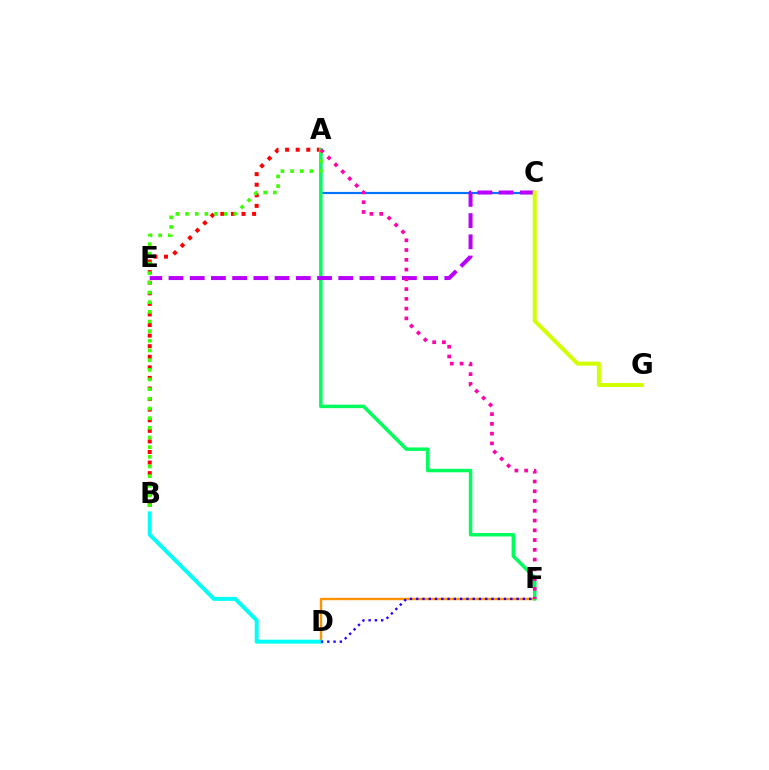{('D', 'F'): [{'color': '#ff9400', 'line_style': 'solid', 'thickness': 1.75}, {'color': '#2500ff', 'line_style': 'dotted', 'thickness': 1.7}], ('A', 'B'): [{'color': '#ff0000', 'line_style': 'dotted', 'thickness': 2.87}, {'color': '#3dff00', 'line_style': 'dotted', 'thickness': 2.63}], ('A', 'C'): [{'color': '#0074ff', 'line_style': 'solid', 'thickness': 1.57}], ('A', 'F'): [{'color': '#00ff5c', 'line_style': 'solid', 'thickness': 2.51}, {'color': '#ff00ac', 'line_style': 'dotted', 'thickness': 2.65}], ('C', 'E'): [{'color': '#b900ff', 'line_style': 'dashed', 'thickness': 2.88}], ('B', 'D'): [{'color': '#00fff6', 'line_style': 'solid', 'thickness': 2.83}], ('C', 'G'): [{'color': '#d1ff00', 'line_style': 'solid', 'thickness': 2.89}]}